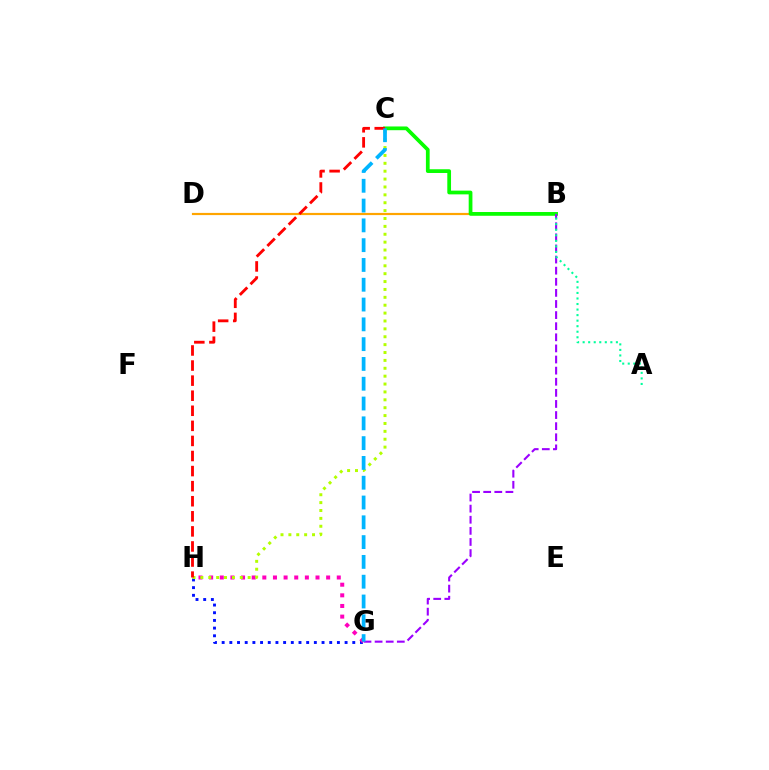{('B', 'D'): [{'color': '#ffa500', 'line_style': 'solid', 'thickness': 1.58}], ('G', 'H'): [{'color': '#0010ff', 'line_style': 'dotted', 'thickness': 2.09}, {'color': '#ff00bd', 'line_style': 'dotted', 'thickness': 2.89}], ('B', 'C'): [{'color': '#08ff00', 'line_style': 'solid', 'thickness': 2.69}], ('B', 'G'): [{'color': '#9b00ff', 'line_style': 'dashed', 'thickness': 1.51}], ('C', 'H'): [{'color': '#b3ff00', 'line_style': 'dotted', 'thickness': 2.14}, {'color': '#ff0000', 'line_style': 'dashed', 'thickness': 2.05}], ('C', 'G'): [{'color': '#00b5ff', 'line_style': 'dashed', 'thickness': 2.69}], ('A', 'B'): [{'color': '#00ff9d', 'line_style': 'dotted', 'thickness': 1.51}]}